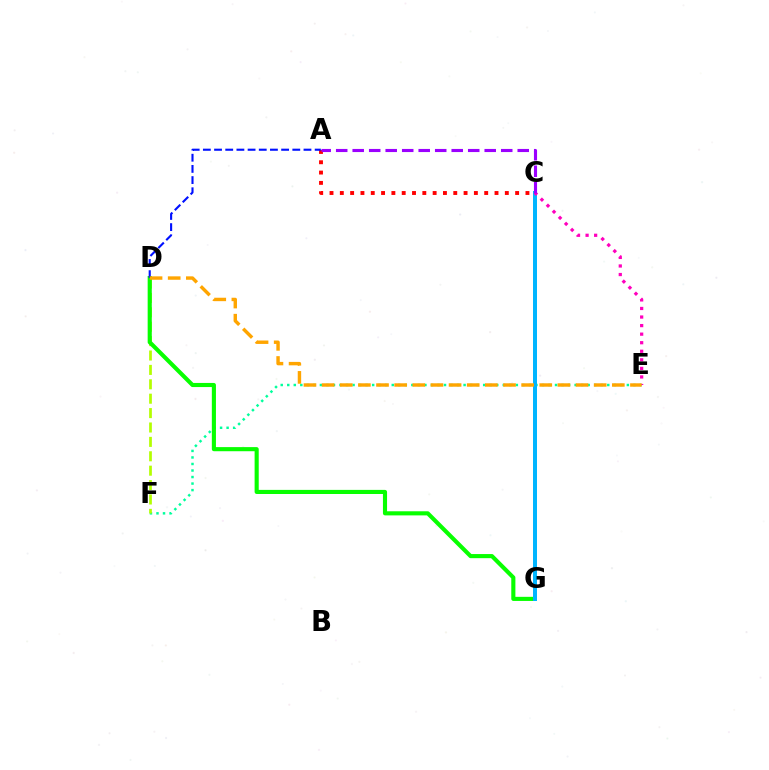{('A', 'C'): [{'color': '#ff0000', 'line_style': 'dotted', 'thickness': 2.8}, {'color': '#9b00ff', 'line_style': 'dashed', 'thickness': 2.24}], ('E', 'F'): [{'color': '#00ff9d', 'line_style': 'dotted', 'thickness': 1.77}], ('D', 'F'): [{'color': '#b3ff00', 'line_style': 'dashed', 'thickness': 1.96}], ('D', 'G'): [{'color': '#08ff00', 'line_style': 'solid', 'thickness': 2.96}], ('A', 'D'): [{'color': '#0010ff', 'line_style': 'dashed', 'thickness': 1.52}], ('C', 'G'): [{'color': '#00b5ff', 'line_style': 'solid', 'thickness': 2.87}], ('C', 'E'): [{'color': '#ff00bd', 'line_style': 'dotted', 'thickness': 2.33}], ('D', 'E'): [{'color': '#ffa500', 'line_style': 'dashed', 'thickness': 2.46}]}